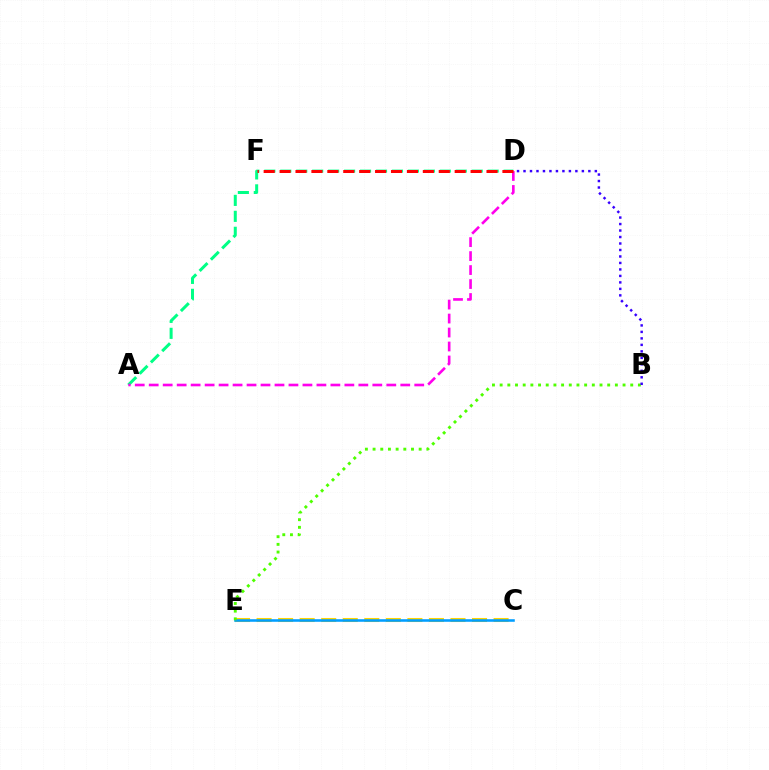{('A', 'D'): [{'color': '#00ff86', 'line_style': 'dashed', 'thickness': 2.17}, {'color': '#ff00ed', 'line_style': 'dashed', 'thickness': 1.9}], ('D', 'F'): [{'color': '#ff0000', 'line_style': 'dashed', 'thickness': 2.16}], ('C', 'E'): [{'color': '#ffd500', 'line_style': 'dashed', 'thickness': 2.93}, {'color': '#009eff', 'line_style': 'solid', 'thickness': 1.84}], ('B', 'E'): [{'color': '#4fff00', 'line_style': 'dotted', 'thickness': 2.09}], ('B', 'D'): [{'color': '#3700ff', 'line_style': 'dotted', 'thickness': 1.76}]}